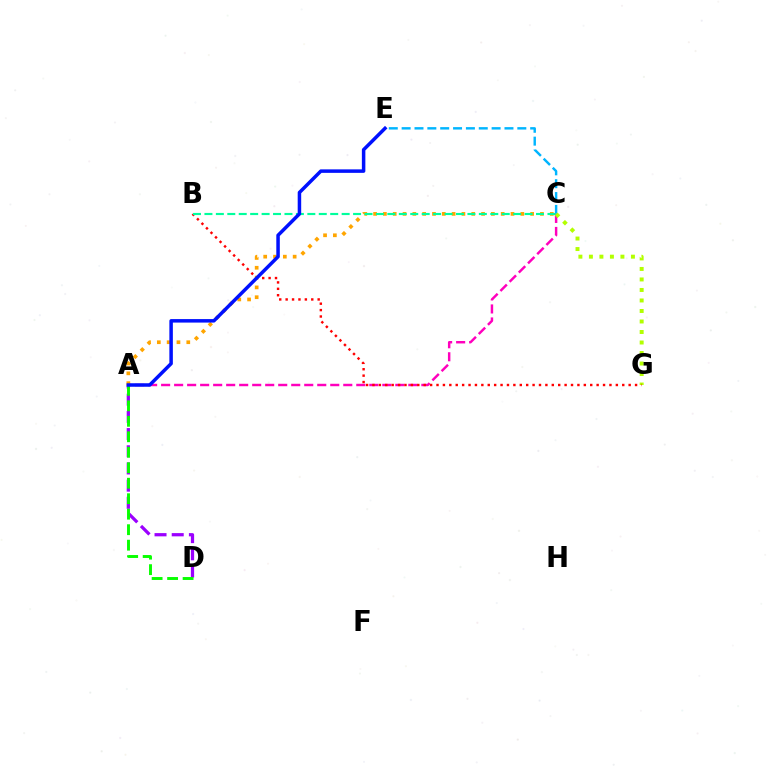{('C', 'E'): [{'color': '#00b5ff', 'line_style': 'dashed', 'thickness': 1.75}], ('A', 'C'): [{'color': '#ff00bd', 'line_style': 'dashed', 'thickness': 1.77}, {'color': '#ffa500', 'line_style': 'dotted', 'thickness': 2.67}], ('A', 'D'): [{'color': '#9b00ff', 'line_style': 'dashed', 'thickness': 2.33}, {'color': '#08ff00', 'line_style': 'dashed', 'thickness': 2.1}], ('C', 'G'): [{'color': '#b3ff00', 'line_style': 'dotted', 'thickness': 2.86}], ('B', 'G'): [{'color': '#ff0000', 'line_style': 'dotted', 'thickness': 1.74}], ('B', 'C'): [{'color': '#00ff9d', 'line_style': 'dashed', 'thickness': 1.55}], ('A', 'E'): [{'color': '#0010ff', 'line_style': 'solid', 'thickness': 2.52}]}